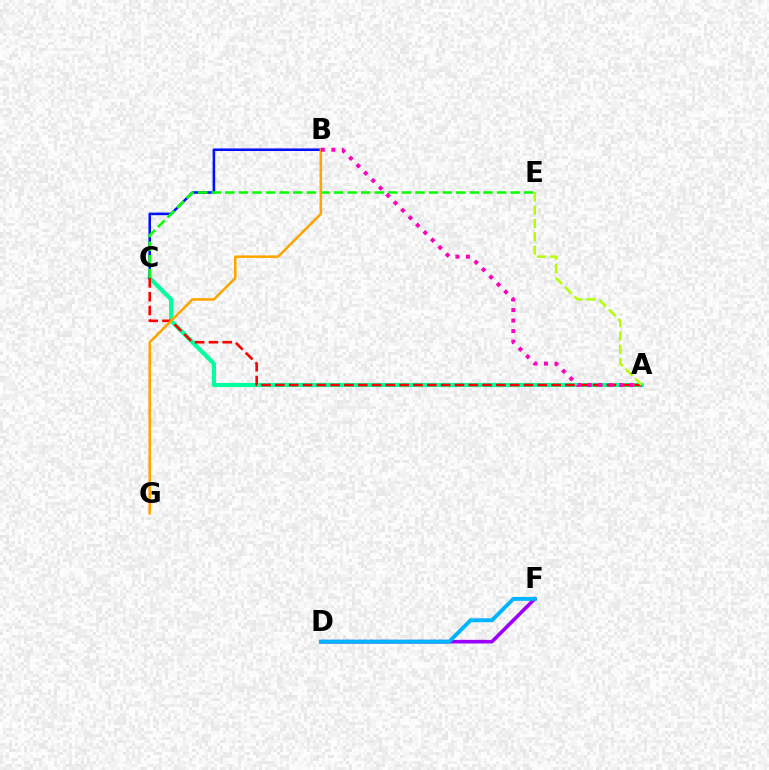{('D', 'F'): [{'color': '#9b00ff', 'line_style': 'solid', 'thickness': 2.61}, {'color': '#00b5ff', 'line_style': 'solid', 'thickness': 2.81}], ('A', 'C'): [{'color': '#00ff9d', 'line_style': 'solid', 'thickness': 2.98}, {'color': '#ff0000', 'line_style': 'dashed', 'thickness': 1.88}], ('B', 'C'): [{'color': '#0010ff', 'line_style': 'solid', 'thickness': 1.85}], ('C', 'E'): [{'color': '#08ff00', 'line_style': 'dashed', 'thickness': 1.85}], ('B', 'G'): [{'color': '#ffa500', 'line_style': 'solid', 'thickness': 1.84}], ('A', 'B'): [{'color': '#ff00bd', 'line_style': 'dotted', 'thickness': 2.86}], ('A', 'E'): [{'color': '#b3ff00', 'line_style': 'dashed', 'thickness': 1.81}]}